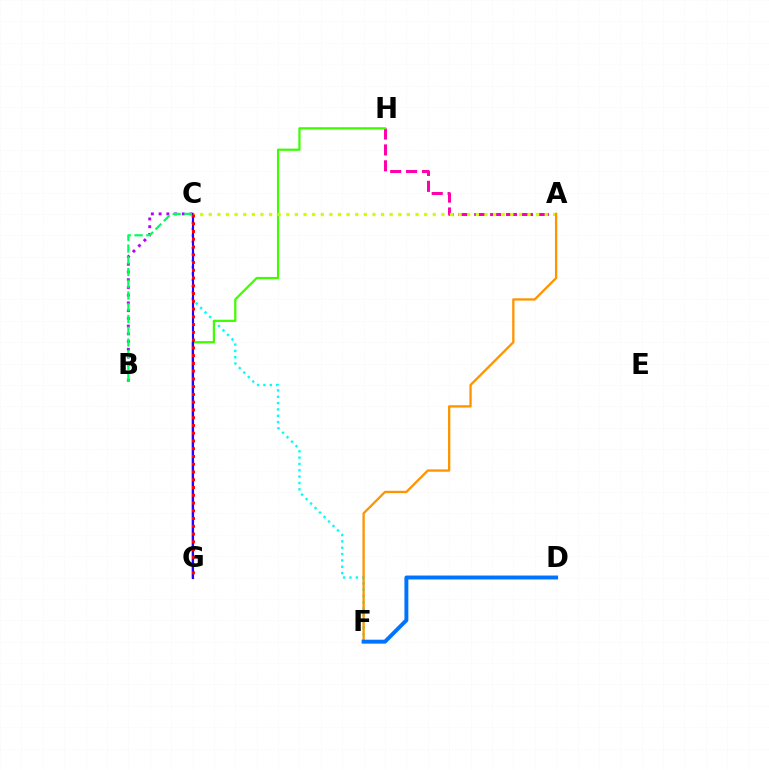{('A', 'H'): [{'color': '#ff00ac', 'line_style': 'dashed', 'thickness': 2.16}], ('B', 'C'): [{'color': '#b900ff', 'line_style': 'dotted', 'thickness': 2.1}, {'color': '#00ff5c', 'line_style': 'dashed', 'thickness': 1.6}], ('C', 'F'): [{'color': '#00fff6', 'line_style': 'dotted', 'thickness': 1.72}], ('G', 'H'): [{'color': '#3dff00', 'line_style': 'solid', 'thickness': 1.62}], ('C', 'G'): [{'color': '#2500ff', 'line_style': 'solid', 'thickness': 1.56}, {'color': '#ff0000', 'line_style': 'dotted', 'thickness': 2.11}], ('A', 'C'): [{'color': '#d1ff00', 'line_style': 'dotted', 'thickness': 2.34}], ('A', 'F'): [{'color': '#ff9400', 'line_style': 'solid', 'thickness': 1.67}], ('D', 'F'): [{'color': '#0074ff', 'line_style': 'solid', 'thickness': 2.83}]}